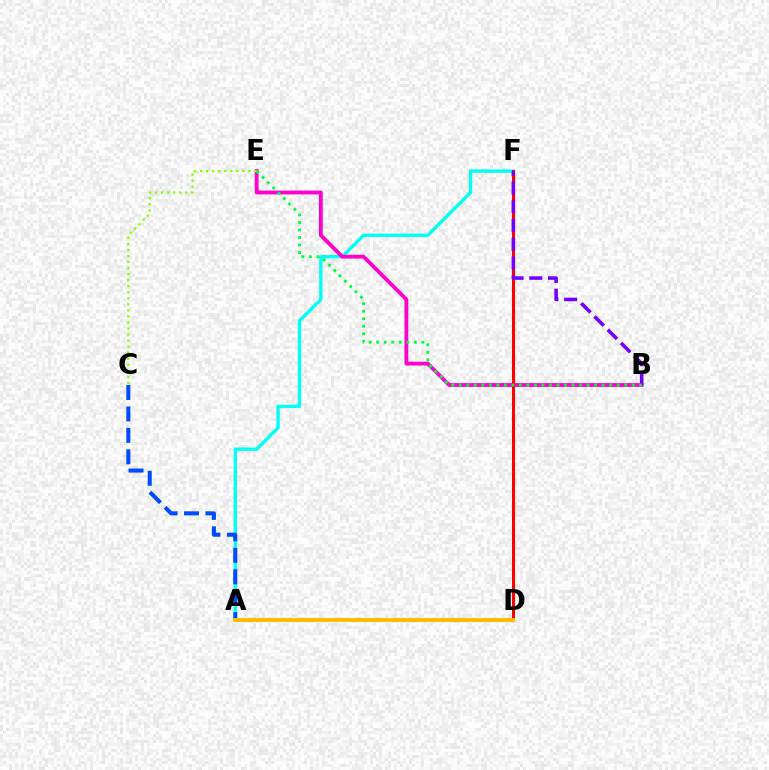{('A', 'F'): [{'color': '#00fff6', 'line_style': 'solid', 'thickness': 2.41}], ('B', 'E'): [{'color': '#ff00cf', 'line_style': 'solid', 'thickness': 2.75}, {'color': '#00ff39', 'line_style': 'dotted', 'thickness': 2.04}], ('A', 'C'): [{'color': '#004bff', 'line_style': 'dashed', 'thickness': 2.91}], ('C', 'E'): [{'color': '#84ff00', 'line_style': 'dotted', 'thickness': 1.64}], ('D', 'F'): [{'color': '#ff0000', 'line_style': 'solid', 'thickness': 2.22}], ('B', 'F'): [{'color': '#7200ff', 'line_style': 'dashed', 'thickness': 2.55}], ('A', 'D'): [{'color': '#ffbd00', 'line_style': 'solid', 'thickness': 2.85}]}